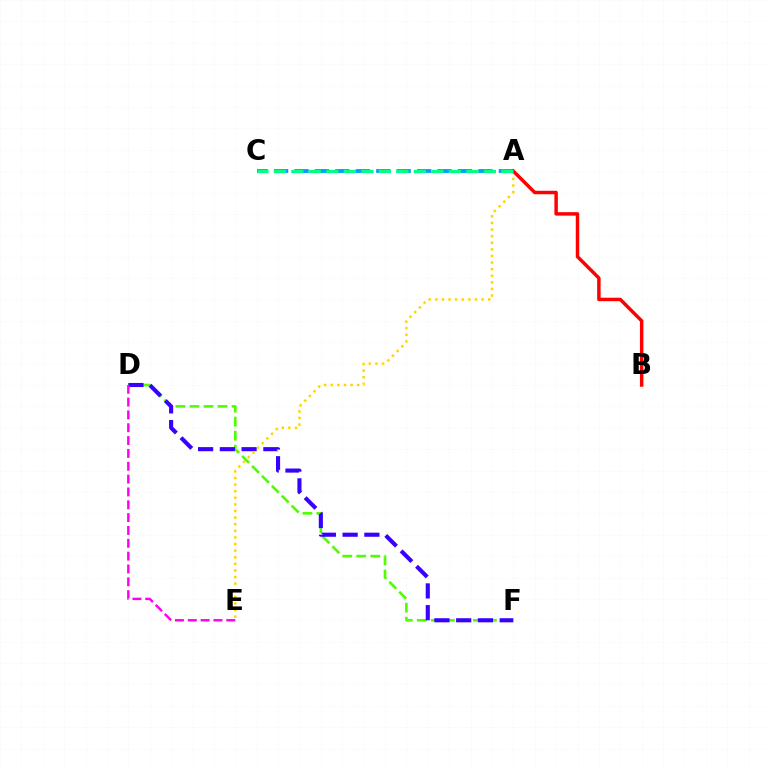{('D', 'F'): [{'color': '#4fff00', 'line_style': 'dashed', 'thickness': 1.9}, {'color': '#3700ff', 'line_style': 'dashed', 'thickness': 2.96}], ('A', 'E'): [{'color': '#ffd500', 'line_style': 'dotted', 'thickness': 1.79}], ('D', 'E'): [{'color': '#ff00ed', 'line_style': 'dashed', 'thickness': 1.74}], ('A', 'C'): [{'color': '#009eff', 'line_style': 'dashed', 'thickness': 2.78}, {'color': '#00ff86', 'line_style': 'dashed', 'thickness': 2.38}], ('A', 'B'): [{'color': '#ff0000', 'line_style': 'solid', 'thickness': 2.49}]}